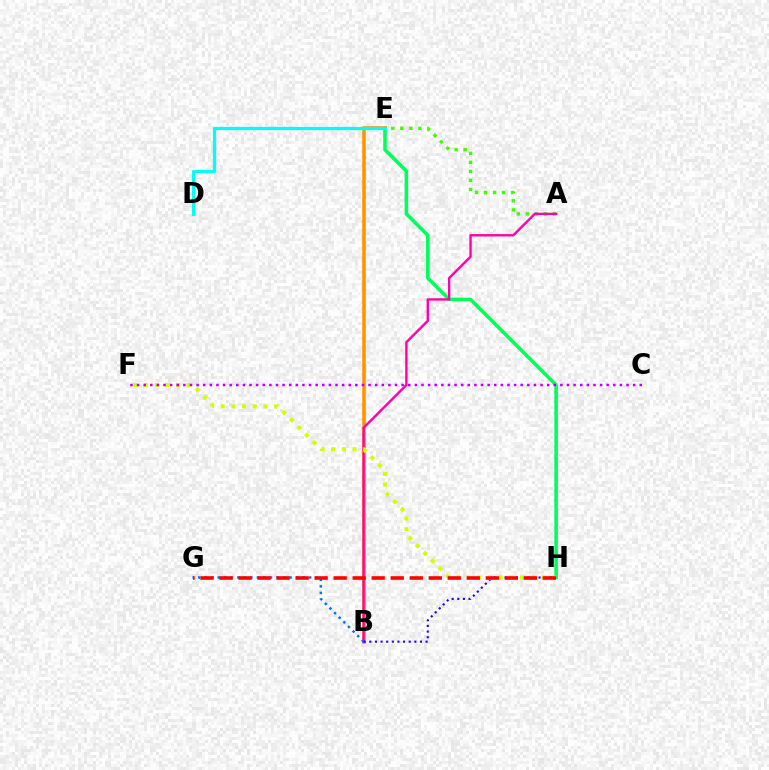{('A', 'E'): [{'color': '#3dff00', 'line_style': 'dotted', 'thickness': 2.45}], ('E', 'H'): [{'color': '#00ff5c', 'line_style': 'solid', 'thickness': 2.57}], ('B', 'E'): [{'color': '#ff9400', 'line_style': 'solid', 'thickness': 2.58}], ('D', 'E'): [{'color': '#00fff6', 'line_style': 'solid', 'thickness': 2.34}], ('A', 'B'): [{'color': '#ff00ac', 'line_style': 'solid', 'thickness': 1.71}], ('B', 'G'): [{'color': '#0074ff', 'line_style': 'dotted', 'thickness': 1.77}], ('B', 'H'): [{'color': '#2500ff', 'line_style': 'dotted', 'thickness': 1.53}], ('F', 'H'): [{'color': '#d1ff00', 'line_style': 'dotted', 'thickness': 2.9}], ('G', 'H'): [{'color': '#ff0000', 'line_style': 'dashed', 'thickness': 2.58}], ('C', 'F'): [{'color': '#b900ff', 'line_style': 'dotted', 'thickness': 1.8}]}